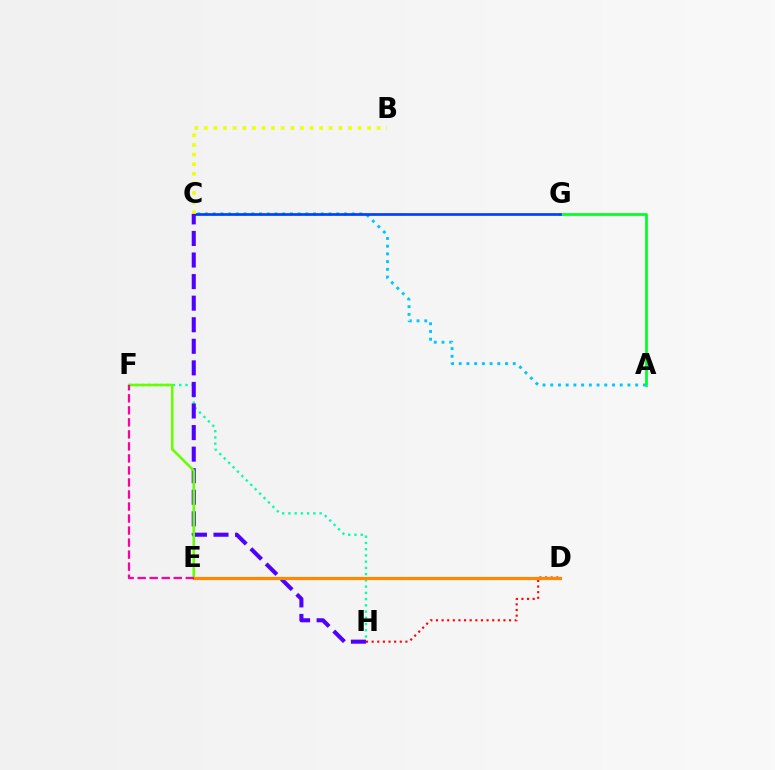{('A', 'G'): [{'color': '#00ff27', 'line_style': 'solid', 'thickness': 1.96}], ('F', 'H'): [{'color': '#00ffaf', 'line_style': 'dotted', 'thickness': 1.7}], ('D', 'E'): [{'color': '#d600ff', 'line_style': 'dotted', 'thickness': 1.83}, {'color': '#ff8800', 'line_style': 'solid', 'thickness': 2.29}], ('A', 'C'): [{'color': '#00c7ff', 'line_style': 'dotted', 'thickness': 2.1}], ('C', 'G'): [{'color': '#003fff', 'line_style': 'solid', 'thickness': 1.93}], ('D', 'H'): [{'color': '#ff0000', 'line_style': 'dotted', 'thickness': 1.53}], ('B', 'C'): [{'color': '#eeff00', 'line_style': 'dotted', 'thickness': 2.61}], ('C', 'H'): [{'color': '#4f00ff', 'line_style': 'dashed', 'thickness': 2.93}], ('E', 'F'): [{'color': '#66ff00', 'line_style': 'solid', 'thickness': 1.86}, {'color': '#ff00a0', 'line_style': 'dashed', 'thickness': 1.63}]}